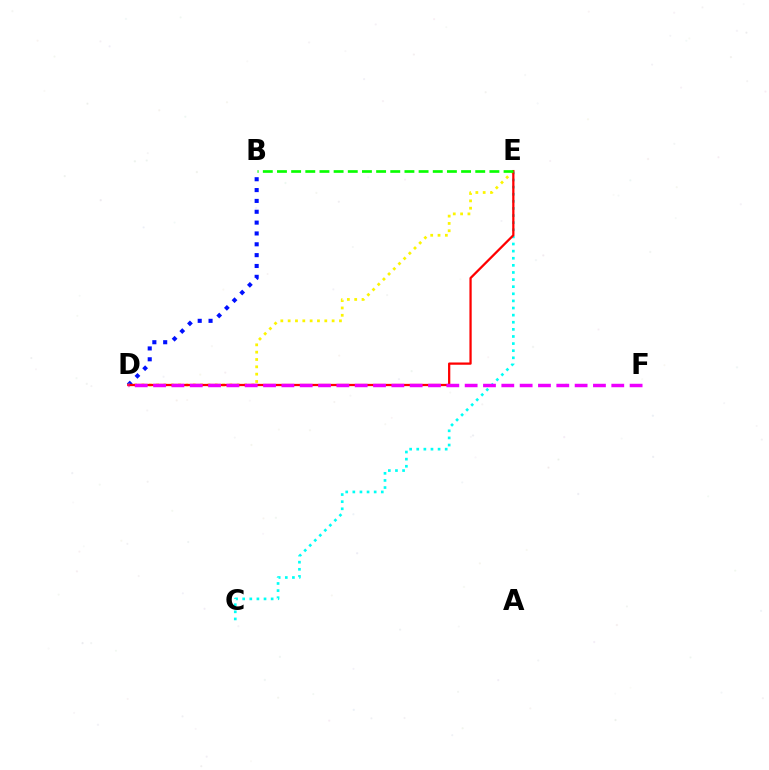{('B', 'D'): [{'color': '#0010ff', 'line_style': 'dotted', 'thickness': 2.95}], ('C', 'E'): [{'color': '#00fff6', 'line_style': 'dotted', 'thickness': 1.93}], ('D', 'E'): [{'color': '#fcf500', 'line_style': 'dotted', 'thickness': 1.99}, {'color': '#ff0000', 'line_style': 'solid', 'thickness': 1.63}], ('D', 'F'): [{'color': '#ee00ff', 'line_style': 'dashed', 'thickness': 2.49}], ('B', 'E'): [{'color': '#08ff00', 'line_style': 'dashed', 'thickness': 1.92}]}